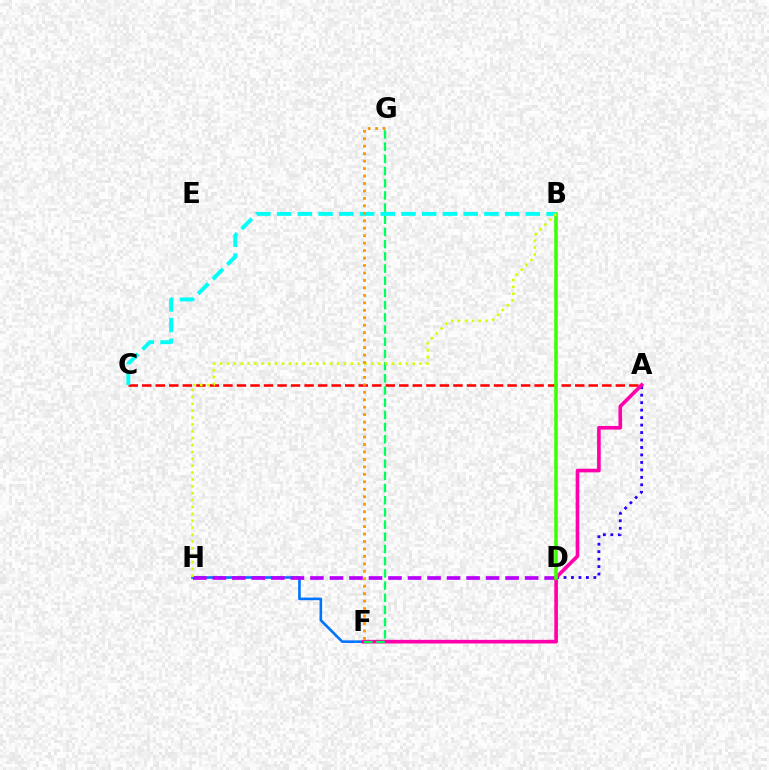{('A', 'C'): [{'color': '#ff0000', 'line_style': 'dashed', 'thickness': 1.84}], ('F', 'H'): [{'color': '#0074ff', 'line_style': 'solid', 'thickness': 1.88}], ('D', 'H'): [{'color': '#b900ff', 'line_style': 'dashed', 'thickness': 2.65}], ('A', 'D'): [{'color': '#2500ff', 'line_style': 'dotted', 'thickness': 2.03}], ('A', 'F'): [{'color': '#ff00ac', 'line_style': 'solid', 'thickness': 2.62}], ('F', 'G'): [{'color': '#00ff5c', 'line_style': 'dashed', 'thickness': 1.66}, {'color': '#ff9400', 'line_style': 'dotted', 'thickness': 2.03}], ('B', 'D'): [{'color': '#3dff00', 'line_style': 'solid', 'thickness': 2.55}], ('B', 'C'): [{'color': '#00fff6', 'line_style': 'dashed', 'thickness': 2.82}], ('B', 'H'): [{'color': '#d1ff00', 'line_style': 'dotted', 'thickness': 1.87}]}